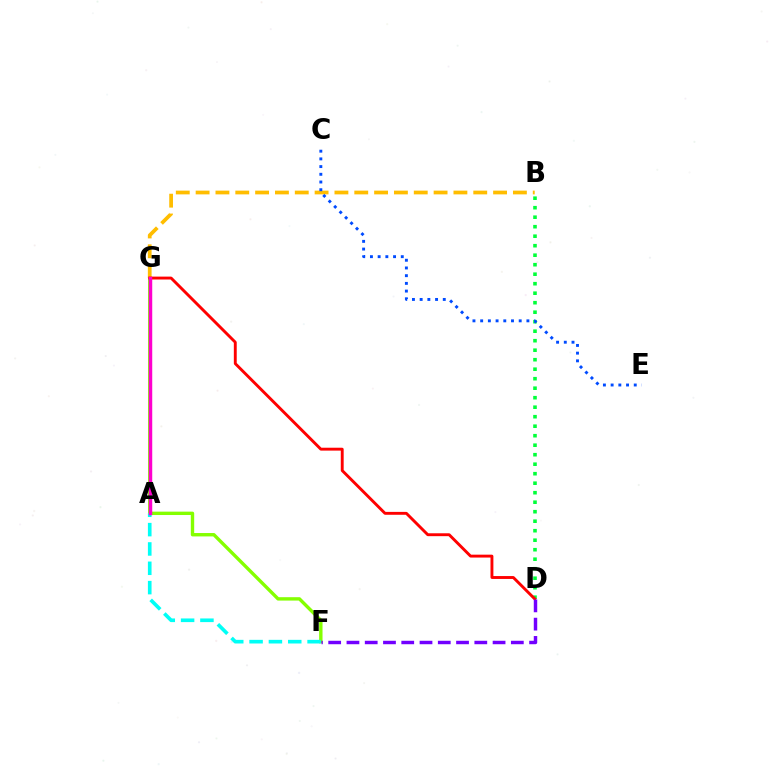{('F', 'G'): [{'color': '#84ff00', 'line_style': 'solid', 'thickness': 2.44}], ('A', 'F'): [{'color': '#00fff6', 'line_style': 'dashed', 'thickness': 2.63}], ('B', 'G'): [{'color': '#ffbd00', 'line_style': 'dashed', 'thickness': 2.69}], ('B', 'D'): [{'color': '#00ff39', 'line_style': 'dotted', 'thickness': 2.58}], ('D', 'G'): [{'color': '#ff0000', 'line_style': 'solid', 'thickness': 2.08}], ('D', 'F'): [{'color': '#7200ff', 'line_style': 'dashed', 'thickness': 2.48}], ('C', 'E'): [{'color': '#004bff', 'line_style': 'dotted', 'thickness': 2.09}], ('A', 'G'): [{'color': '#ff00cf', 'line_style': 'solid', 'thickness': 2.48}]}